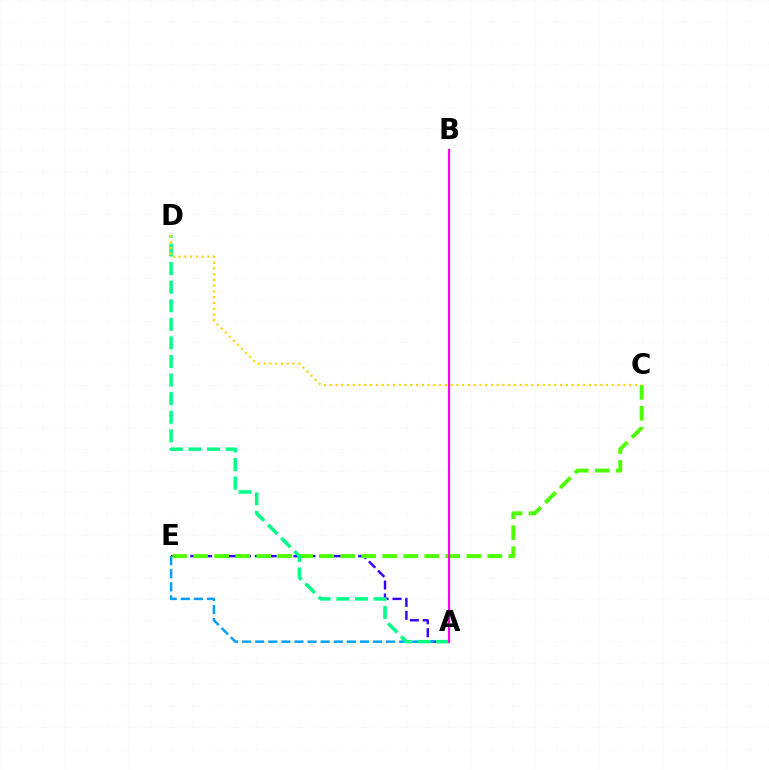{('A', 'E'): [{'color': '#3700ff', 'line_style': 'dashed', 'thickness': 1.76}, {'color': '#009eff', 'line_style': 'dashed', 'thickness': 1.78}], ('A', 'B'): [{'color': '#ff0000', 'line_style': 'solid', 'thickness': 1.51}, {'color': '#ff00ed', 'line_style': 'solid', 'thickness': 1.5}], ('C', 'E'): [{'color': '#4fff00', 'line_style': 'dashed', 'thickness': 2.85}], ('A', 'D'): [{'color': '#00ff86', 'line_style': 'dashed', 'thickness': 2.52}], ('C', 'D'): [{'color': '#ffd500', 'line_style': 'dotted', 'thickness': 1.56}]}